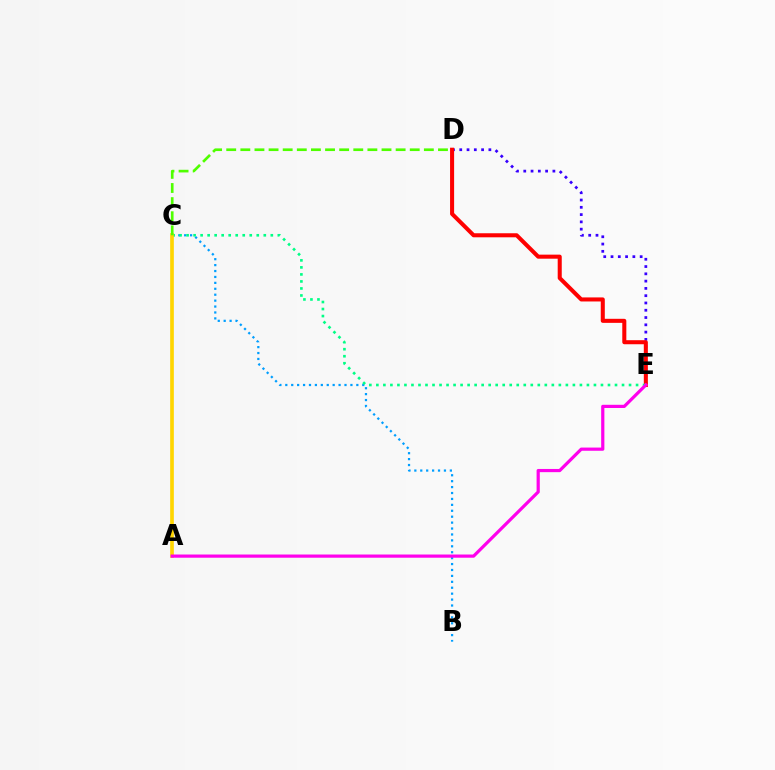{('B', 'C'): [{'color': '#009eff', 'line_style': 'dotted', 'thickness': 1.61}], ('D', 'E'): [{'color': '#3700ff', 'line_style': 'dotted', 'thickness': 1.98}, {'color': '#ff0000', 'line_style': 'solid', 'thickness': 2.92}], ('C', 'E'): [{'color': '#00ff86', 'line_style': 'dotted', 'thickness': 1.91}], ('A', 'C'): [{'color': '#ffd500', 'line_style': 'solid', 'thickness': 2.65}], ('C', 'D'): [{'color': '#4fff00', 'line_style': 'dashed', 'thickness': 1.92}], ('A', 'E'): [{'color': '#ff00ed', 'line_style': 'solid', 'thickness': 2.3}]}